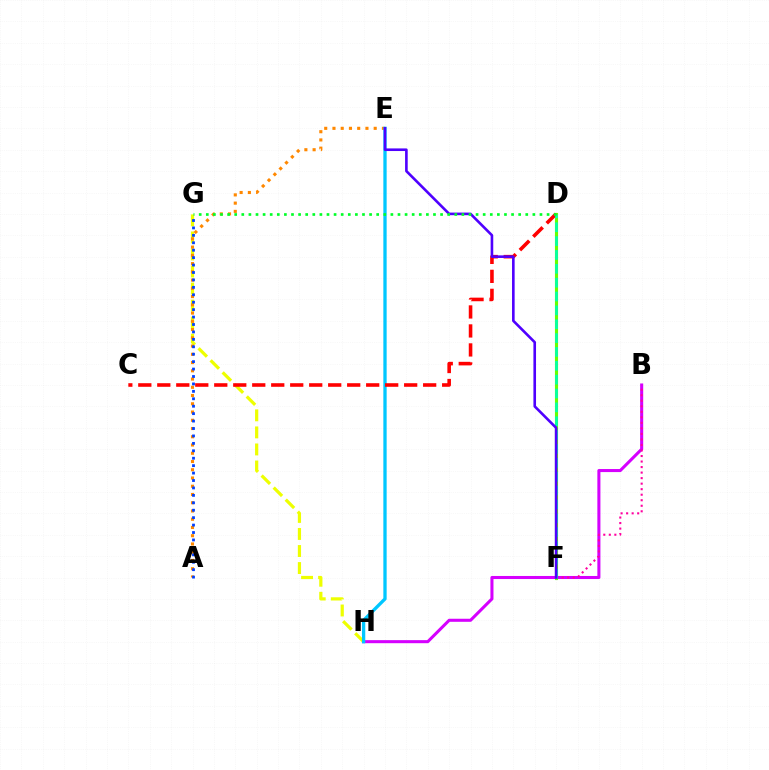{('G', 'H'): [{'color': '#eeff00', 'line_style': 'dashed', 'thickness': 2.32}], ('A', 'E'): [{'color': '#ff8800', 'line_style': 'dotted', 'thickness': 2.24}], ('B', 'H'): [{'color': '#d600ff', 'line_style': 'solid', 'thickness': 2.2}], ('E', 'H'): [{'color': '#00c7ff', 'line_style': 'solid', 'thickness': 2.38}], ('D', 'F'): [{'color': '#66ff00', 'line_style': 'solid', 'thickness': 2.24}, {'color': '#00ffaf', 'line_style': 'dashed', 'thickness': 1.88}], ('B', 'F'): [{'color': '#ff00a0', 'line_style': 'dotted', 'thickness': 1.5}], ('C', 'D'): [{'color': '#ff0000', 'line_style': 'dashed', 'thickness': 2.58}], ('A', 'G'): [{'color': '#003fff', 'line_style': 'dotted', 'thickness': 2.02}], ('E', 'F'): [{'color': '#4f00ff', 'line_style': 'solid', 'thickness': 1.89}], ('D', 'G'): [{'color': '#00ff27', 'line_style': 'dotted', 'thickness': 1.93}]}